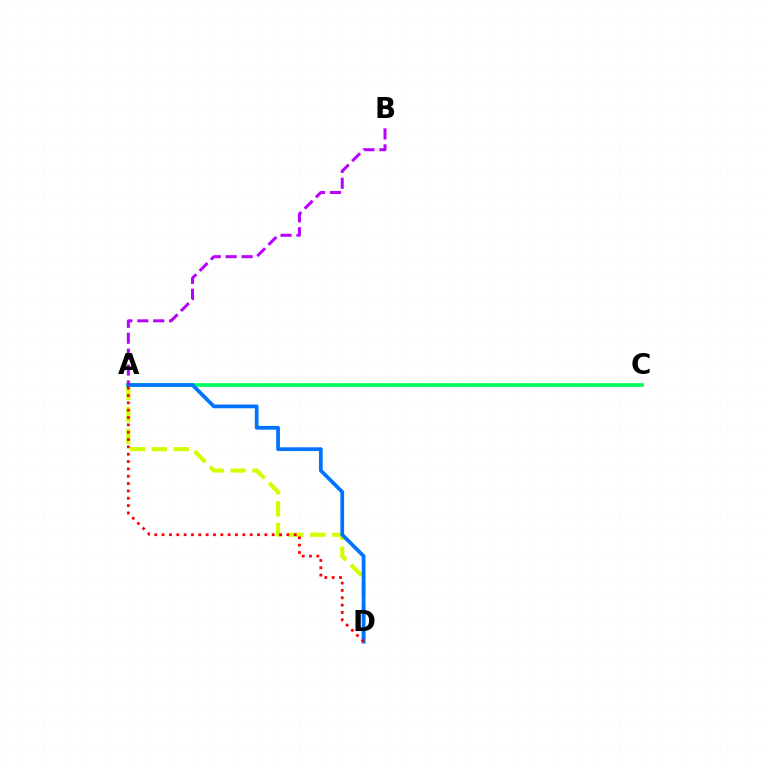{('A', 'D'): [{'color': '#d1ff00', 'line_style': 'dashed', 'thickness': 2.97}, {'color': '#0074ff', 'line_style': 'solid', 'thickness': 2.7}, {'color': '#ff0000', 'line_style': 'dotted', 'thickness': 1.99}], ('A', 'C'): [{'color': '#00ff5c', 'line_style': 'solid', 'thickness': 2.65}], ('A', 'B'): [{'color': '#b900ff', 'line_style': 'dashed', 'thickness': 2.16}]}